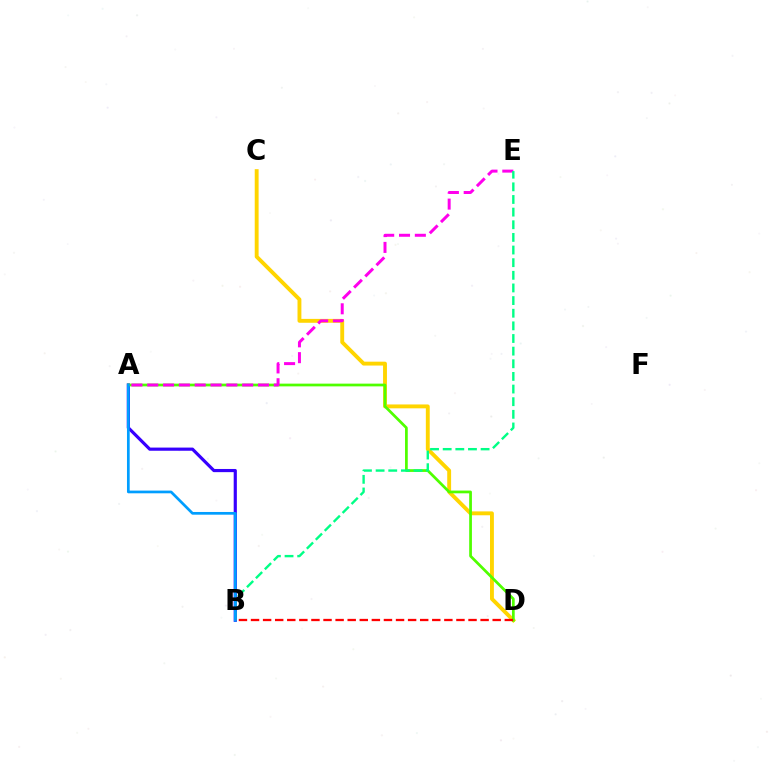{('A', 'B'): [{'color': '#3700ff', 'line_style': 'solid', 'thickness': 2.28}, {'color': '#009eff', 'line_style': 'solid', 'thickness': 1.95}], ('C', 'D'): [{'color': '#ffd500', 'line_style': 'solid', 'thickness': 2.79}], ('A', 'D'): [{'color': '#4fff00', 'line_style': 'solid', 'thickness': 1.97}], ('A', 'E'): [{'color': '#ff00ed', 'line_style': 'dashed', 'thickness': 2.15}], ('B', 'E'): [{'color': '#00ff86', 'line_style': 'dashed', 'thickness': 1.72}], ('B', 'D'): [{'color': '#ff0000', 'line_style': 'dashed', 'thickness': 1.64}]}